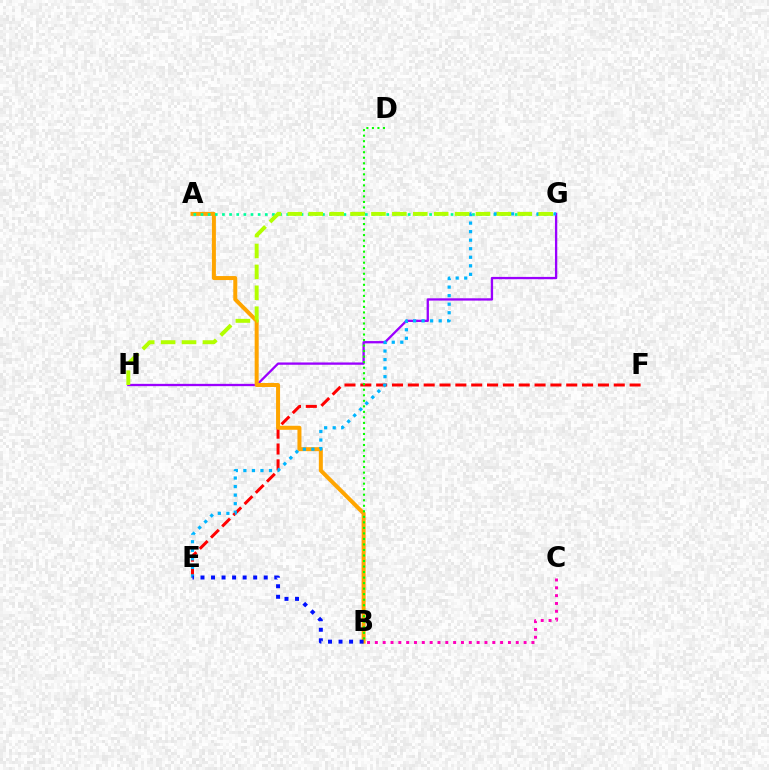{('G', 'H'): [{'color': '#9b00ff', 'line_style': 'solid', 'thickness': 1.66}, {'color': '#b3ff00', 'line_style': 'dashed', 'thickness': 2.84}], ('E', 'F'): [{'color': '#ff0000', 'line_style': 'dashed', 'thickness': 2.15}], ('A', 'B'): [{'color': '#ffa500', 'line_style': 'solid', 'thickness': 2.88}], ('B', 'D'): [{'color': '#08ff00', 'line_style': 'dotted', 'thickness': 1.5}], ('A', 'G'): [{'color': '#00ff9d', 'line_style': 'dotted', 'thickness': 1.94}], ('E', 'G'): [{'color': '#00b5ff', 'line_style': 'dotted', 'thickness': 2.32}], ('B', 'C'): [{'color': '#ff00bd', 'line_style': 'dotted', 'thickness': 2.13}], ('B', 'E'): [{'color': '#0010ff', 'line_style': 'dotted', 'thickness': 2.86}]}